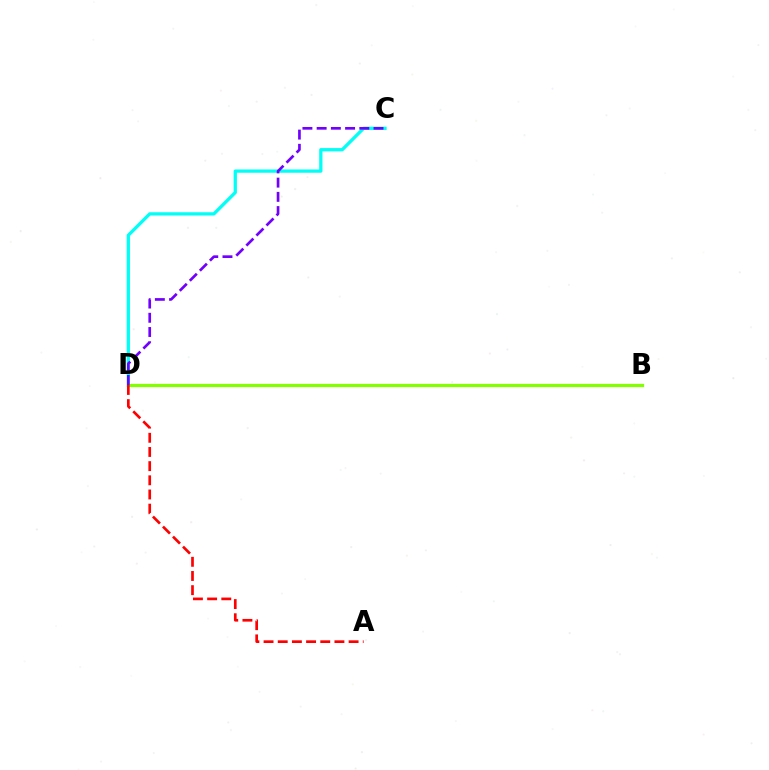{('C', 'D'): [{'color': '#00fff6', 'line_style': 'solid', 'thickness': 2.36}, {'color': '#7200ff', 'line_style': 'dashed', 'thickness': 1.93}], ('B', 'D'): [{'color': '#84ff00', 'line_style': 'solid', 'thickness': 2.33}], ('A', 'D'): [{'color': '#ff0000', 'line_style': 'dashed', 'thickness': 1.93}]}